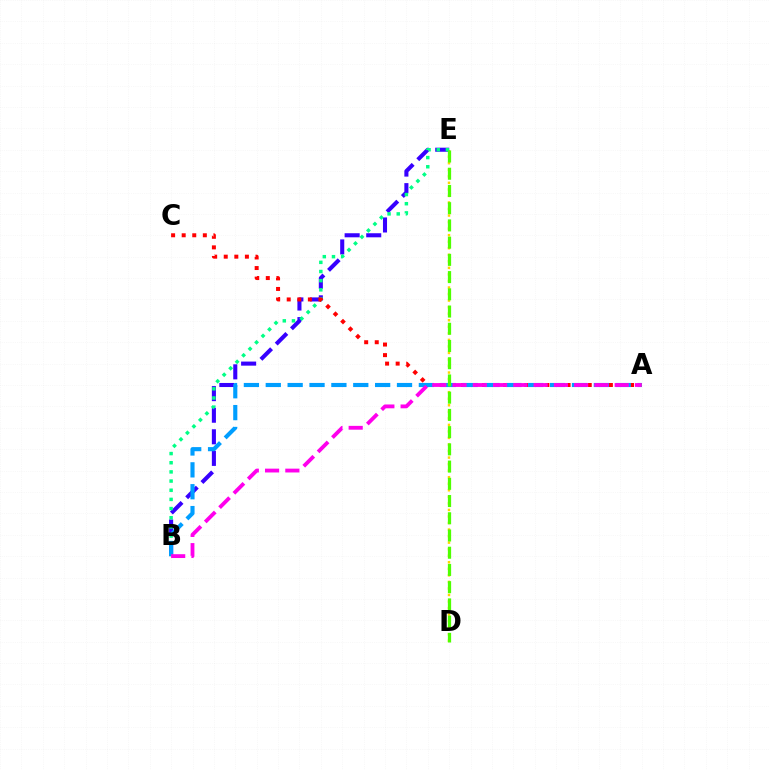{('D', 'E'): [{'color': '#ffd500', 'line_style': 'dotted', 'thickness': 1.78}, {'color': '#4fff00', 'line_style': 'dashed', 'thickness': 2.34}], ('B', 'E'): [{'color': '#3700ff', 'line_style': 'dashed', 'thickness': 2.93}, {'color': '#00ff86', 'line_style': 'dotted', 'thickness': 2.49}], ('A', 'C'): [{'color': '#ff0000', 'line_style': 'dotted', 'thickness': 2.87}], ('A', 'B'): [{'color': '#009eff', 'line_style': 'dashed', 'thickness': 2.97}, {'color': '#ff00ed', 'line_style': 'dashed', 'thickness': 2.75}]}